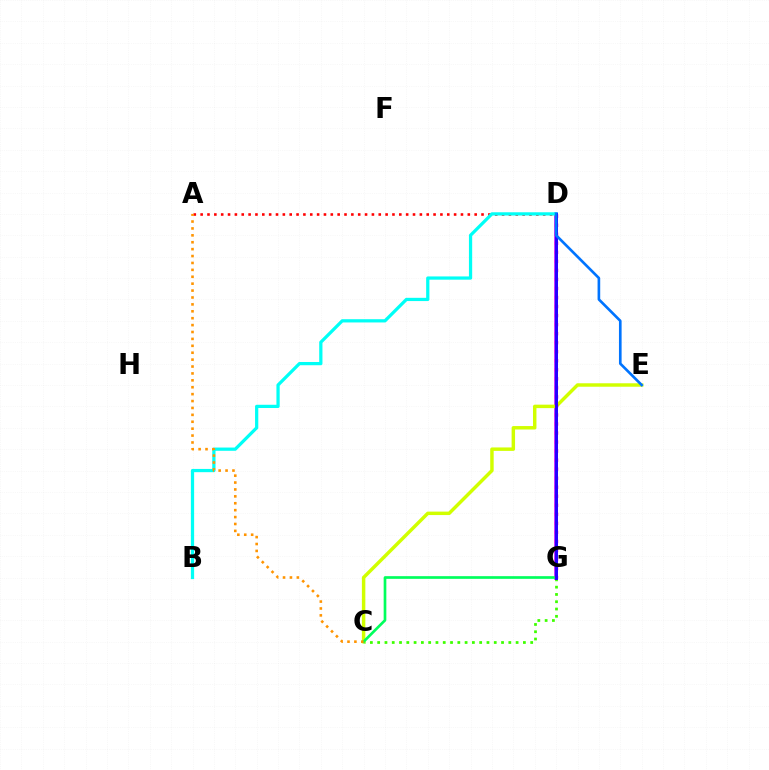{('D', 'G'): [{'color': '#b900ff', 'line_style': 'solid', 'thickness': 2.55}, {'color': '#ff00ac', 'line_style': 'dotted', 'thickness': 2.45}, {'color': '#2500ff', 'line_style': 'solid', 'thickness': 2.13}], ('C', 'E'): [{'color': '#d1ff00', 'line_style': 'solid', 'thickness': 2.49}], ('A', 'D'): [{'color': '#ff0000', 'line_style': 'dotted', 'thickness': 1.86}], ('C', 'G'): [{'color': '#00ff5c', 'line_style': 'solid', 'thickness': 1.93}, {'color': '#3dff00', 'line_style': 'dotted', 'thickness': 1.98}], ('B', 'D'): [{'color': '#00fff6', 'line_style': 'solid', 'thickness': 2.33}], ('A', 'C'): [{'color': '#ff9400', 'line_style': 'dotted', 'thickness': 1.88}], ('D', 'E'): [{'color': '#0074ff', 'line_style': 'solid', 'thickness': 1.91}]}